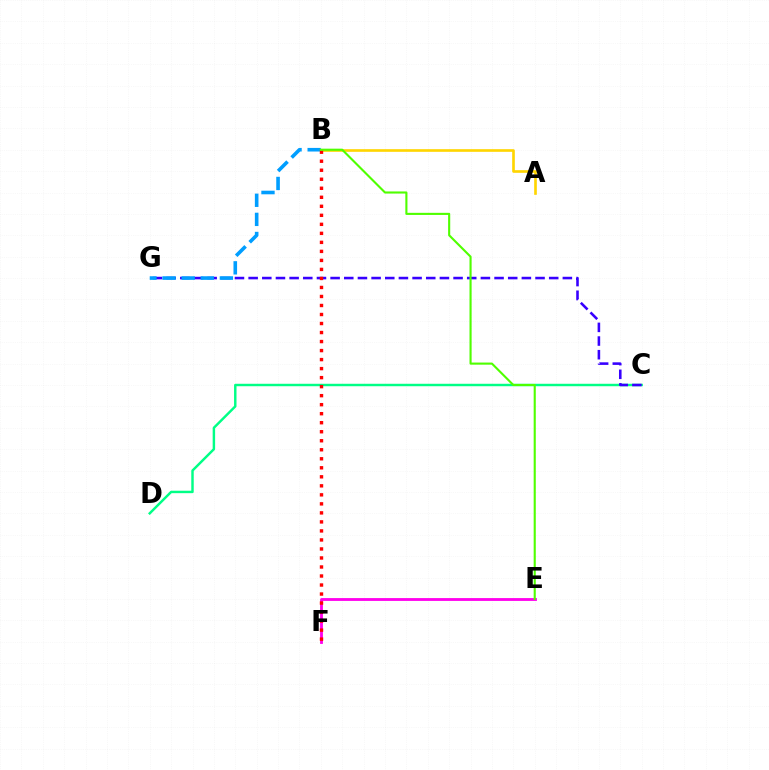{('C', 'D'): [{'color': '#00ff86', 'line_style': 'solid', 'thickness': 1.76}], ('C', 'G'): [{'color': '#3700ff', 'line_style': 'dashed', 'thickness': 1.86}], ('E', 'F'): [{'color': '#ff00ed', 'line_style': 'solid', 'thickness': 2.04}], ('B', 'G'): [{'color': '#009eff', 'line_style': 'dashed', 'thickness': 2.6}], ('A', 'B'): [{'color': '#ffd500', 'line_style': 'solid', 'thickness': 1.91}], ('B', 'F'): [{'color': '#ff0000', 'line_style': 'dotted', 'thickness': 2.45}], ('B', 'E'): [{'color': '#4fff00', 'line_style': 'solid', 'thickness': 1.52}]}